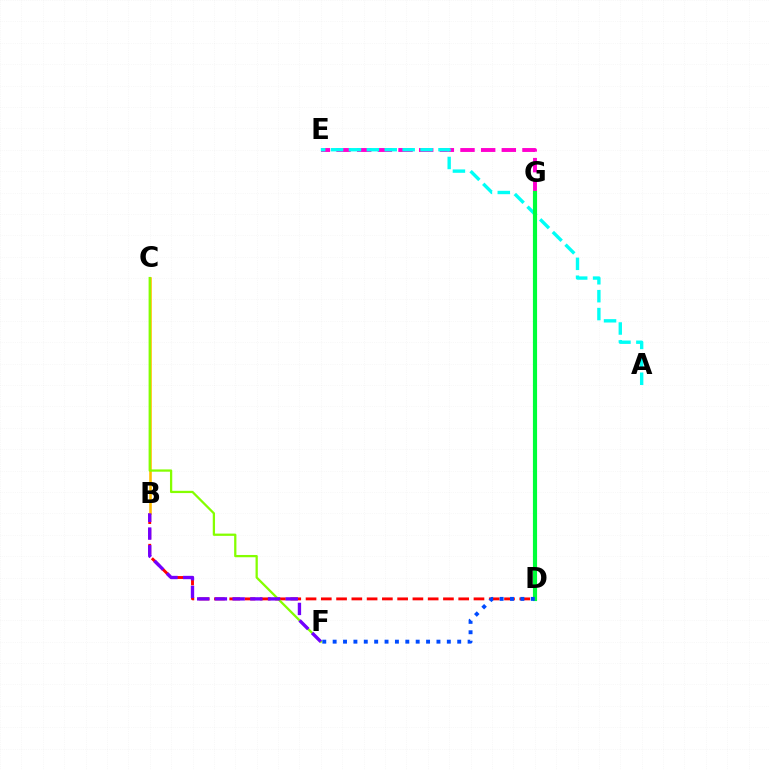{('B', 'D'): [{'color': '#ff0000', 'line_style': 'dashed', 'thickness': 2.07}], ('E', 'G'): [{'color': '#ff00cf', 'line_style': 'dashed', 'thickness': 2.81}], ('B', 'C'): [{'color': '#ffbd00', 'line_style': 'solid', 'thickness': 1.87}], ('C', 'F'): [{'color': '#84ff00', 'line_style': 'solid', 'thickness': 1.63}], ('B', 'F'): [{'color': '#7200ff', 'line_style': 'dashed', 'thickness': 2.41}], ('A', 'E'): [{'color': '#00fff6', 'line_style': 'dashed', 'thickness': 2.43}], ('D', 'G'): [{'color': '#00ff39', 'line_style': 'solid', 'thickness': 2.99}], ('D', 'F'): [{'color': '#004bff', 'line_style': 'dotted', 'thickness': 2.82}]}